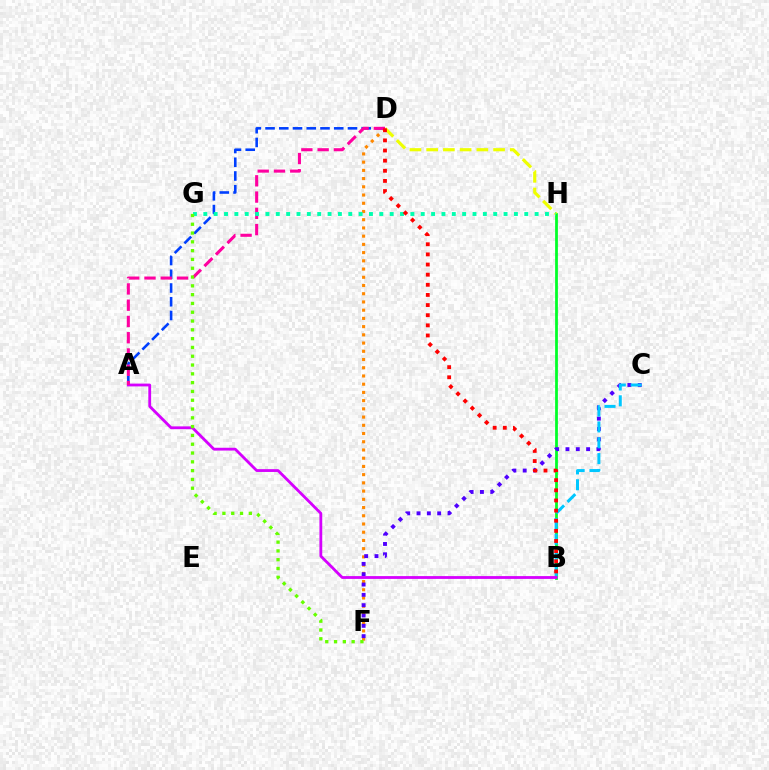{('B', 'H'): [{'color': '#00ff27', 'line_style': 'solid', 'thickness': 1.99}], ('D', 'F'): [{'color': '#ff8800', 'line_style': 'dotted', 'thickness': 2.23}], ('C', 'F'): [{'color': '#4f00ff', 'line_style': 'dotted', 'thickness': 2.81}], ('D', 'H'): [{'color': '#eeff00', 'line_style': 'dashed', 'thickness': 2.27}], ('B', 'C'): [{'color': '#00c7ff', 'line_style': 'dashed', 'thickness': 2.15}], ('A', 'D'): [{'color': '#003fff', 'line_style': 'dashed', 'thickness': 1.87}, {'color': '#ff00a0', 'line_style': 'dashed', 'thickness': 2.21}], ('A', 'B'): [{'color': '#d600ff', 'line_style': 'solid', 'thickness': 2.02}], ('G', 'H'): [{'color': '#00ffaf', 'line_style': 'dotted', 'thickness': 2.81}], ('F', 'G'): [{'color': '#66ff00', 'line_style': 'dotted', 'thickness': 2.39}], ('B', 'D'): [{'color': '#ff0000', 'line_style': 'dotted', 'thickness': 2.75}]}